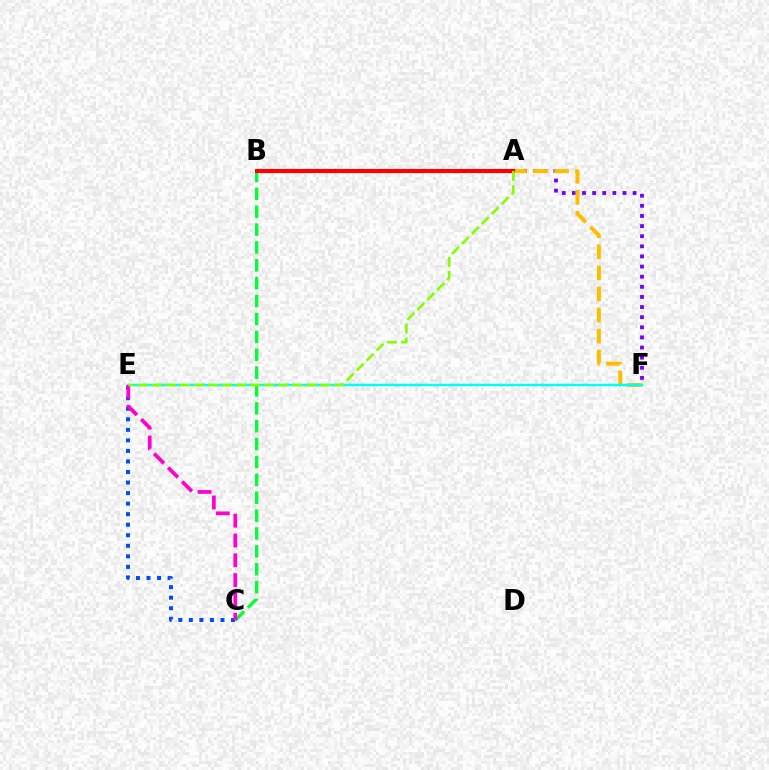{('C', 'E'): [{'color': '#004bff', 'line_style': 'dotted', 'thickness': 2.86}, {'color': '#ff00cf', 'line_style': 'dashed', 'thickness': 2.69}], ('A', 'F'): [{'color': '#7200ff', 'line_style': 'dotted', 'thickness': 2.75}], ('B', 'C'): [{'color': '#00ff39', 'line_style': 'dashed', 'thickness': 2.43}], ('B', 'F'): [{'color': '#ffbd00', 'line_style': 'dashed', 'thickness': 2.86}], ('E', 'F'): [{'color': '#00fff6', 'line_style': 'solid', 'thickness': 1.77}], ('A', 'B'): [{'color': '#ff0000', 'line_style': 'solid', 'thickness': 2.95}], ('A', 'E'): [{'color': '#84ff00', 'line_style': 'dashed', 'thickness': 1.91}]}